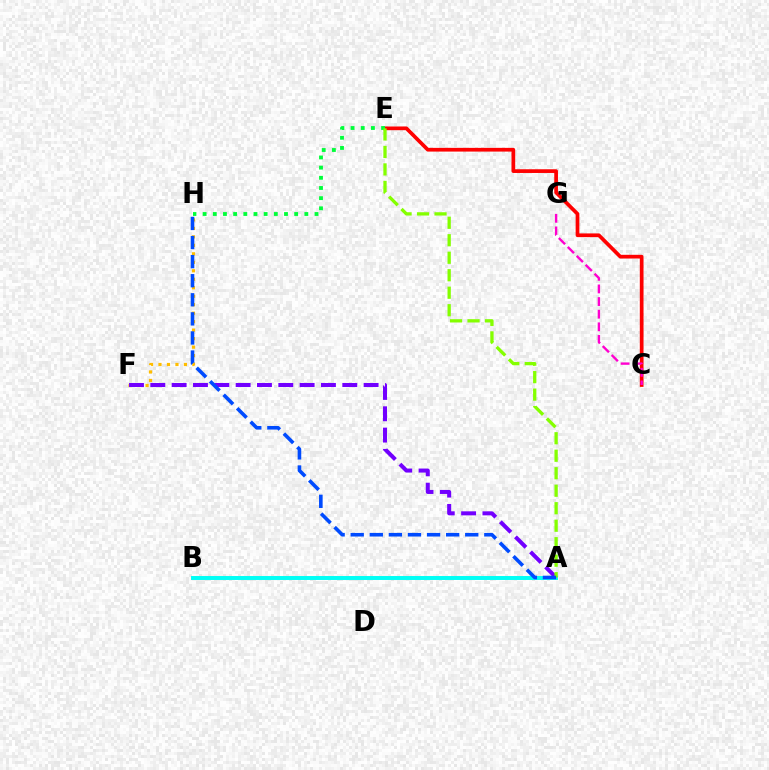{('C', 'E'): [{'color': '#ff0000', 'line_style': 'solid', 'thickness': 2.68}], ('E', 'H'): [{'color': '#00ff39', 'line_style': 'dotted', 'thickness': 2.76}], ('F', 'H'): [{'color': '#ffbd00', 'line_style': 'dotted', 'thickness': 2.3}], ('A', 'B'): [{'color': '#00fff6', 'line_style': 'solid', 'thickness': 2.84}], ('A', 'F'): [{'color': '#7200ff', 'line_style': 'dashed', 'thickness': 2.9}], ('C', 'G'): [{'color': '#ff00cf', 'line_style': 'dashed', 'thickness': 1.71}], ('A', 'E'): [{'color': '#84ff00', 'line_style': 'dashed', 'thickness': 2.38}], ('A', 'H'): [{'color': '#004bff', 'line_style': 'dashed', 'thickness': 2.59}]}